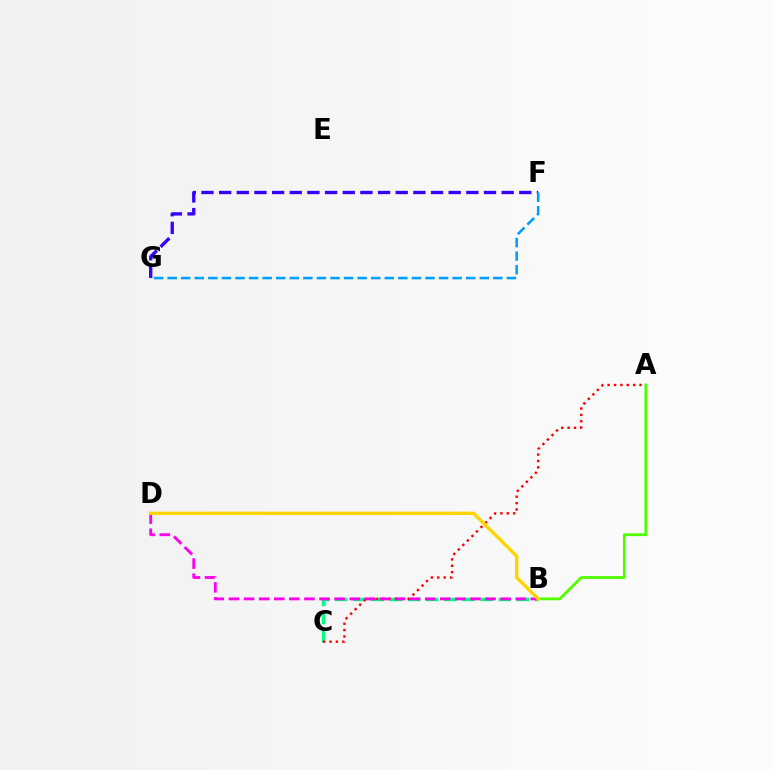{('F', 'G'): [{'color': '#3700ff', 'line_style': 'dashed', 'thickness': 2.4}, {'color': '#009eff', 'line_style': 'dashed', 'thickness': 1.84}], ('B', 'C'): [{'color': '#00ff86', 'line_style': 'dashed', 'thickness': 2.47}], ('A', 'C'): [{'color': '#ff0000', 'line_style': 'dotted', 'thickness': 1.73}], ('B', 'D'): [{'color': '#ff00ed', 'line_style': 'dashed', 'thickness': 2.05}, {'color': '#ffd500', 'line_style': 'solid', 'thickness': 2.44}], ('A', 'B'): [{'color': '#4fff00', 'line_style': 'solid', 'thickness': 1.99}]}